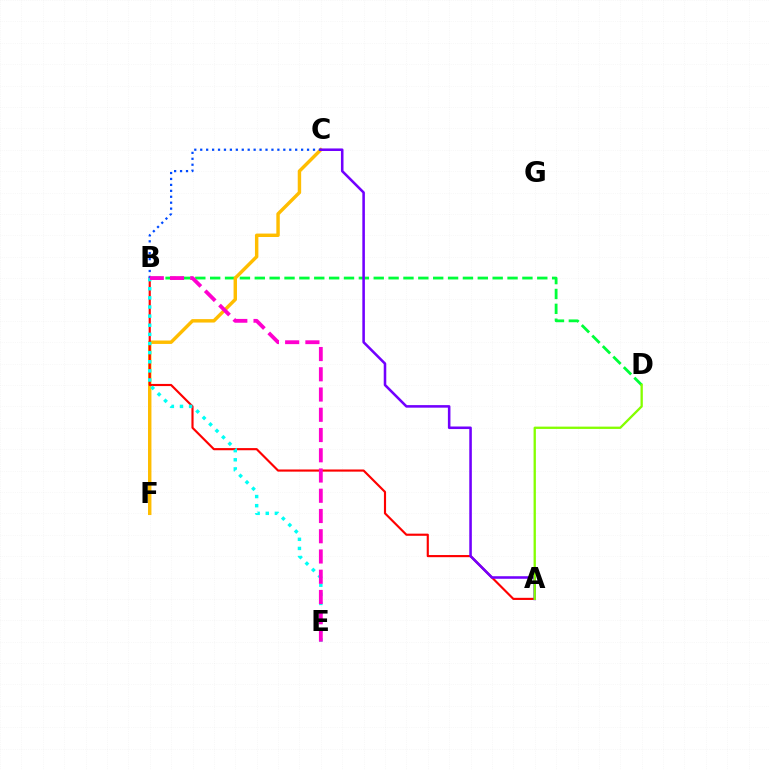{('B', 'D'): [{'color': '#00ff39', 'line_style': 'dashed', 'thickness': 2.02}], ('C', 'F'): [{'color': '#ffbd00', 'line_style': 'solid', 'thickness': 2.47}], ('A', 'B'): [{'color': '#ff0000', 'line_style': 'solid', 'thickness': 1.55}], ('B', 'C'): [{'color': '#004bff', 'line_style': 'dotted', 'thickness': 1.61}], ('B', 'E'): [{'color': '#00fff6', 'line_style': 'dotted', 'thickness': 2.48}, {'color': '#ff00cf', 'line_style': 'dashed', 'thickness': 2.75}], ('A', 'C'): [{'color': '#7200ff', 'line_style': 'solid', 'thickness': 1.84}], ('A', 'D'): [{'color': '#84ff00', 'line_style': 'solid', 'thickness': 1.66}]}